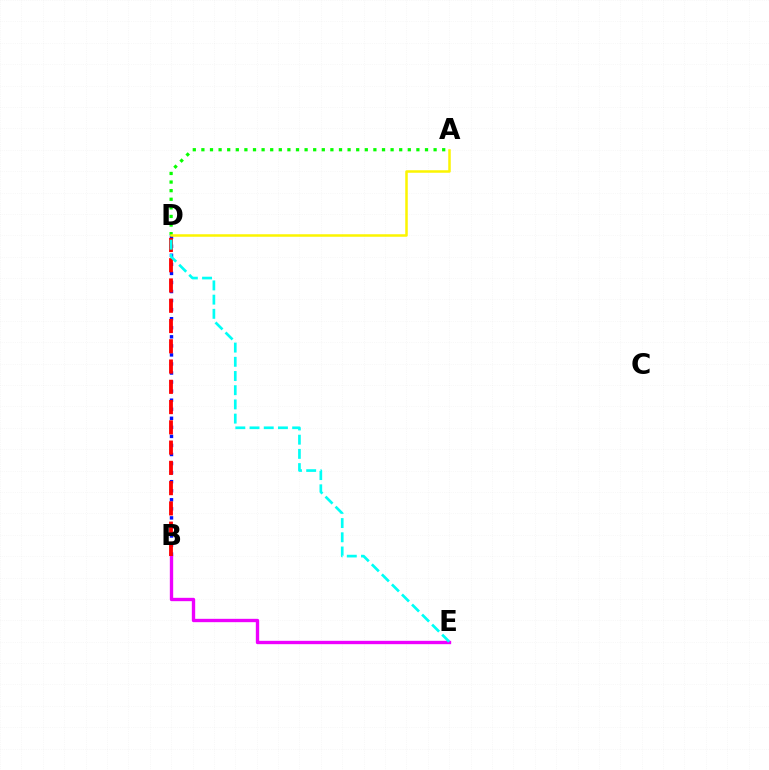{('B', 'E'): [{'color': '#ee00ff', 'line_style': 'solid', 'thickness': 2.41}], ('B', 'D'): [{'color': '#0010ff', 'line_style': 'dotted', 'thickness': 2.46}, {'color': '#ff0000', 'line_style': 'dashed', 'thickness': 2.75}], ('A', 'D'): [{'color': '#08ff00', 'line_style': 'dotted', 'thickness': 2.34}, {'color': '#fcf500', 'line_style': 'solid', 'thickness': 1.8}], ('D', 'E'): [{'color': '#00fff6', 'line_style': 'dashed', 'thickness': 1.93}]}